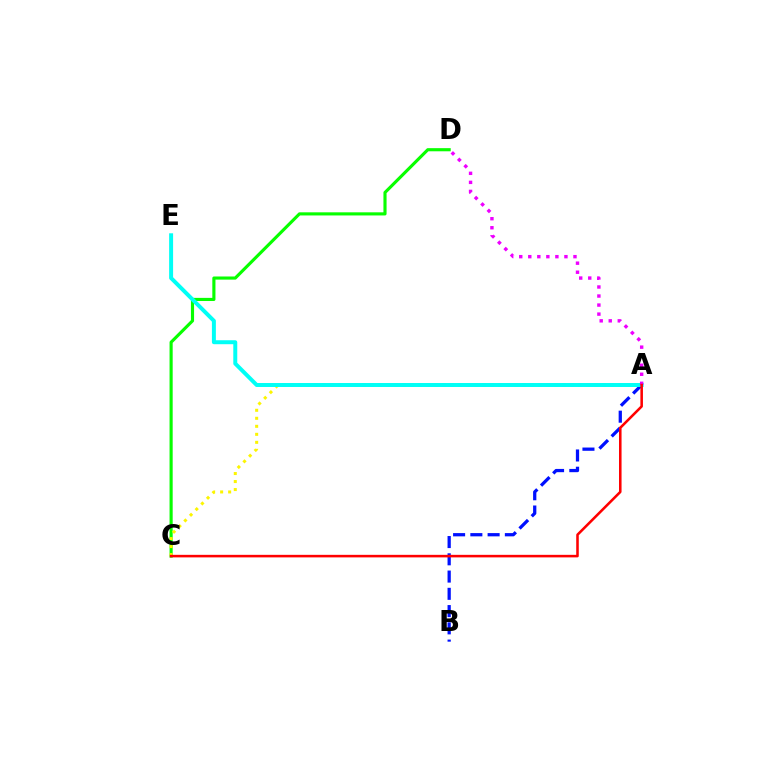{('A', 'B'): [{'color': '#0010ff', 'line_style': 'dashed', 'thickness': 2.34}], ('C', 'D'): [{'color': '#08ff00', 'line_style': 'solid', 'thickness': 2.26}], ('A', 'C'): [{'color': '#fcf500', 'line_style': 'dotted', 'thickness': 2.18}, {'color': '#ff0000', 'line_style': 'solid', 'thickness': 1.84}], ('A', 'E'): [{'color': '#00fff6', 'line_style': 'solid', 'thickness': 2.86}], ('A', 'D'): [{'color': '#ee00ff', 'line_style': 'dotted', 'thickness': 2.46}]}